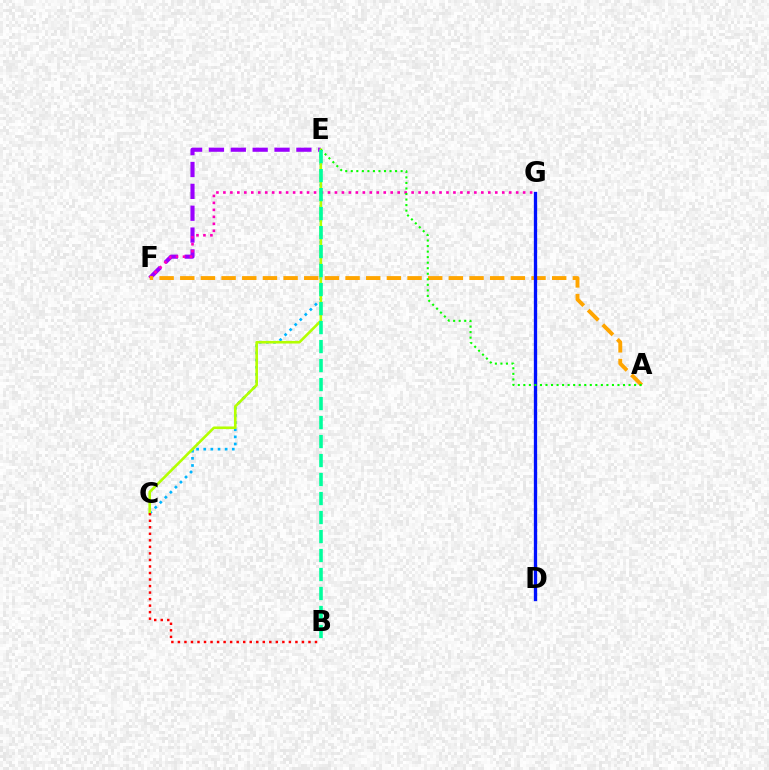{('E', 'F'): [{'color': '#9b00ff', 'line_style': 'dashed', 'thickness': 2.97}], ('C', 'E'): [{'color': '#00b5ff', 'line_style': 'dotted', 'thickness': 1.94}, {'color': '#b3ff00', 'line_style': 'solid', 'thickness': 1.88}], ('F', 'G'): [{'color': '#ff00bd', 'line_style': 'dotted', 'thickness': 1.89}], ('A', 'F'): [{'color': '#ffa500', 'line_style': 'dashed', 'thickness': 2.81}], ('D', 'G'): [{'color': '#0010ff', 'line_style': 'solid', 'thickness': 2.38}], ('A', 'E'): [{'color': '#08ff00', 'line_style': 'dotted', 'thickness': 1.5}], ('B', 'E'): [{'color': '#00ff9d', 'line_style': 'dashed', 'thickness': 2.58}], ('B', 'C'): [{'color': '#ff0000', 'line_style': 'dotted', 'thickness': 1.77}]}